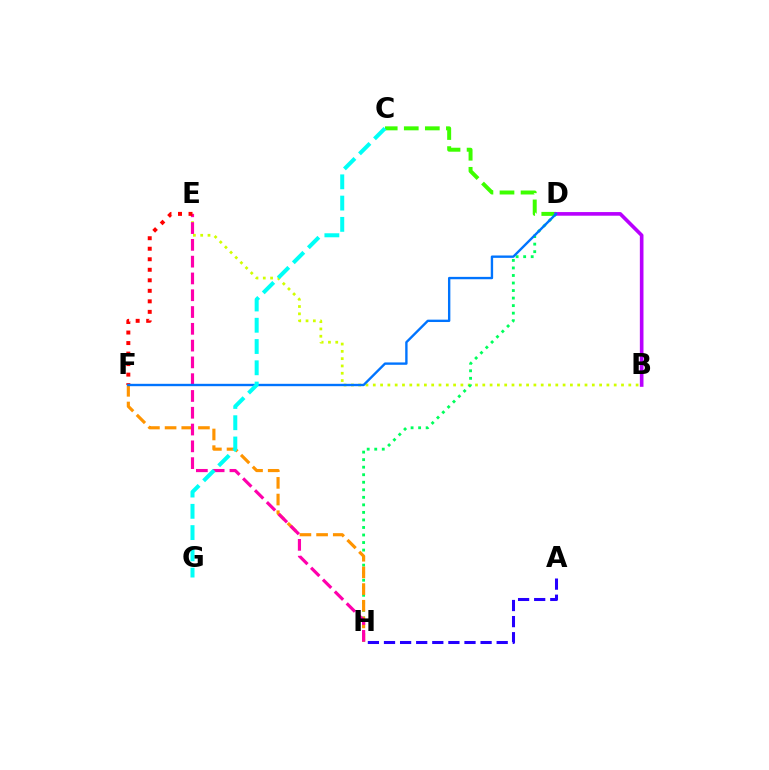{('C', 'D'): [{'color': '#3dff00', 'line_style': 'dashed', 'thickness': 2.86}], ('B', 'E'): [{'color': '#d1ff00', 'line_style': 'dotted', 'thickness': 1.98}], ('D', 'H'): [{'color': '#00ff5c', 'line_style': 'dotted', 'thickness': 2.05}], ('F', 'H'): [{'color': '#ff9400', 'line_style': 'dashed', 'thickness': 2.26}], ('B', 'D'): [{'color': '#b900ff', 'line_style': 'solid', 'thickness': 2.62}], ('E', 'H'): [{'color': '#ff00ac', 'line_style': 'dashed', 'thickness': 2.28}], ('E', 'F'): [{'color': '#ff0000', 'line_style': 'dotted', 'thickness': 2.86}], ('A', 'H'): [{'color': '#2500ff', 'line_style': 'dashed', 'thickness': 2.19}], ('D', 'F'): [{'color': '#0074ff', 'line_style': 'solid', 'thickness': 1.71}], ('C', 'G'): [{'color': '#00fff6', 'line_style': 'dashed', 'thickness': 2.89}]}